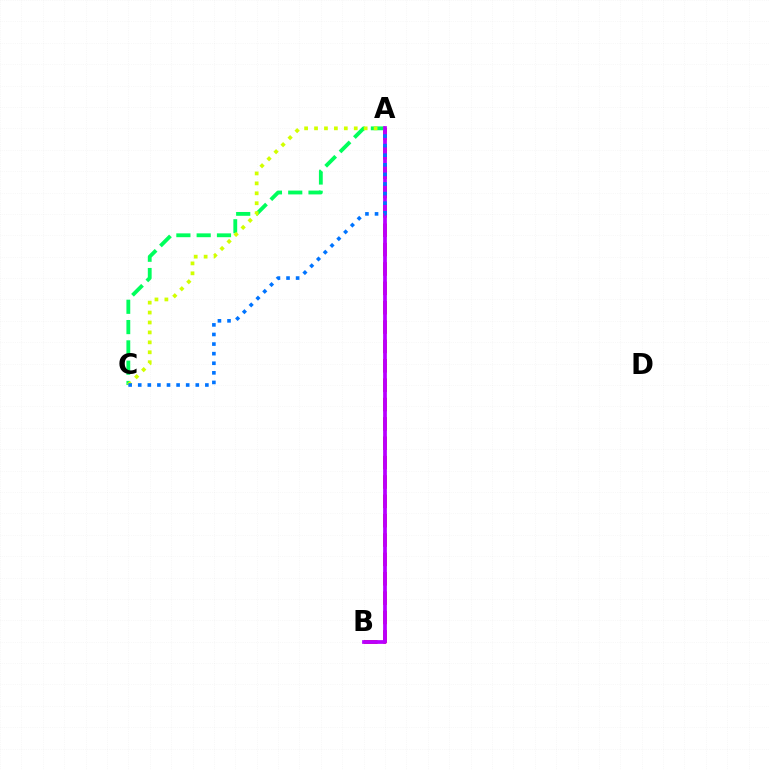{('A', 'B'): [{'color': '#ff0000', 'line_style': 'dashed', 'thickness': 2.63}, {'color': '#b900ff', 'line_style': 'solid', 'thickness': 2.69}], ('A', 'C'): [{'color': '#00ff5c', 'line_style': 'dashed', 'thickness': 2.76}, {'color': '#d1ff00', 'line_style': 'dotted', 'thickness': 2.7}, {'color': '#0074ff', 'line_style': 'dotted', 'thickness': 2.61}]}